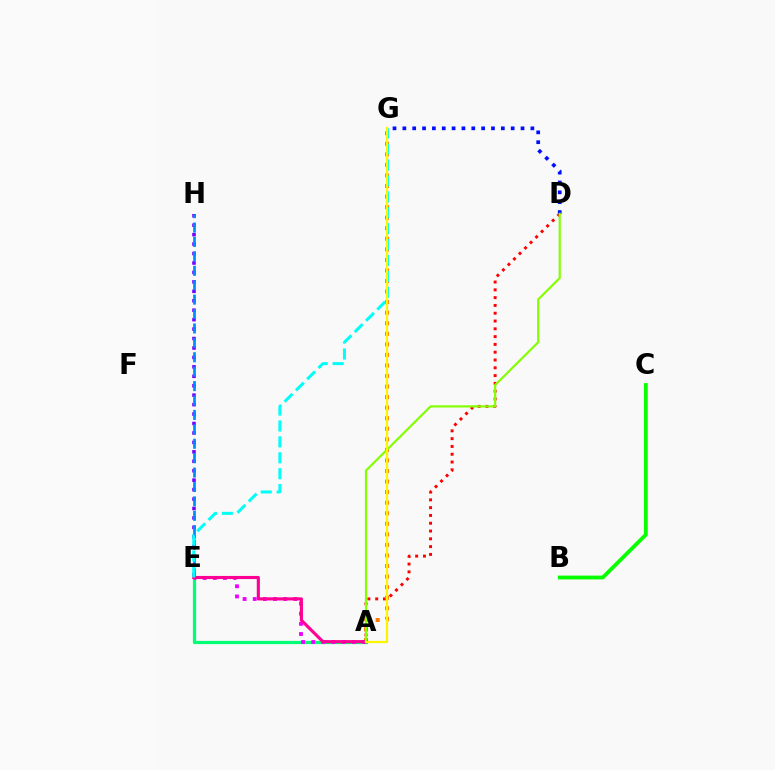{('A', 'D'): [{'color': '#ff0000', 'line_style': 'dotted', 'thickness': 2.12}, {'color': '#84ff00', 'line_style': 'solid', 'thickness': 1.56}], ('E', 'H'): [{'color': '#7200ff', 'line_style': 'dotted', 'thickness': 2.57}, {'color': '#008cff', 'line_style': 'dashed', 'thickness': 1.96}], ('D', 'G'): [{'color': '#0010ff', 'line_style': 'dotted', 'thickness': 2.68}], ('A', 'E'): [{'color': '#00ff74', 'line_style': 'solid', 'thickness': 2.32}, {'color': '#ee00ff', 'line_style': 'dotted', 'thickness': 2.76}, {'color': '#ff0094', 'line_style': 'solid', 'thickness': 2.25}], ('A', 'G'): [{'color': '#ff7c00', 'line_style': 'dotted', 'thickness': 2.87}, {'color': '#fcf500', 'line_style': 'solid', 'thickness': 1.6}], ('B', 'C'): [{'color': '#08ff00', 'line_style': 'solid', 'thickness': 2.75}], ('E', 'G'): [{'color': '#00fff6', 'line_style': 'dashed', 'thickness': 2.16}]}